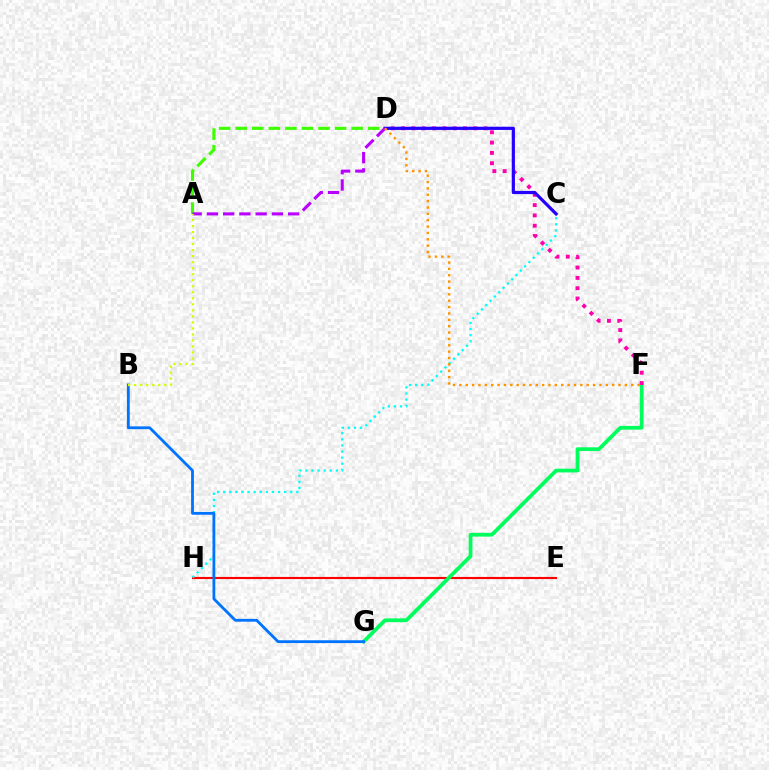{('E', 'H'): [{'color': '#ff0000', 'line_style': 'solid', 'thickness': 1.53}], ('C', 'H'): [{'color': '#00fff6', 'line_style': 'dotted', 'thickness': 1.66}], ('F', 'G'): [{'color': '#00ff5c', 'line_style': 'solid', 'thickness': 2.7}], ('D', 'F'): [{'color': '#ff00ac', 'line_style': 'dotted', 'thickness': 2.8}, {'color': '#ff9400', 'line_style': 'dotted', 'thickness': 1.73}], ('A', 'D'): [{'color': '#3dff00', 'line_style': 'dashed', 'thickness': 2.25}, {'color': '#b900ff', 'line_style': 'dashed', 'thickness': 2.21}], ('B', 'G'): [{'color': '#0074ff', 'line_style': 'solid', 'thickness': 2.02}], ('C', 'D'): [{'color': '#2500ff', 'line_style': 'solid', 'thickness': 2.3}], ('A', 'B'): [{'color': '#d1ff00', 'line_style': 'dotted', 'thickness': 1.64}]}